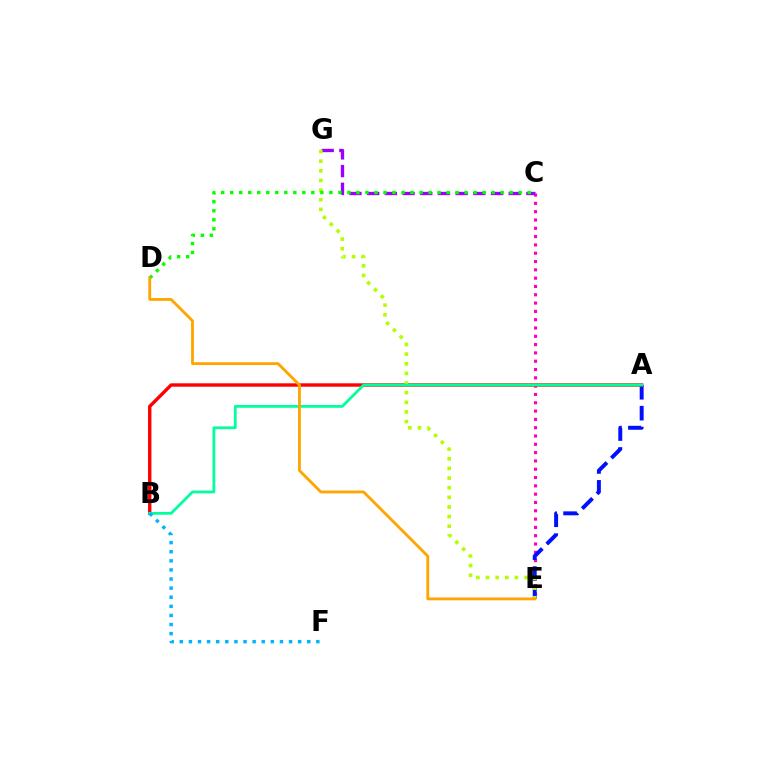{('C', 'E'): [{'color': '#ff00bd', 'line_style': 'dotted', 'thickness': 2.26}], ('A', 'E'): [{'color': '#0010ff', 'line_style': 'dashed', 'thickness': 2.84}], ('C', 'G'): [{'color': '#9b00ff', 'line_style': 'dashed', 'thickness': 2.4}], ('A', 'B'): [{'color': '#ff0000', 'line_style': 'solid', 'thickness': 2.43}, {'color': '#00ff9d', 'line_style': 'solid', 'thickness': 1.99}], ('E', 'G'): [{'color': '#b3ff00', 'line_style': 'dotted', 'thickness': 2.62}], ('C', 'D'): [{'color': '#08ff00', 'line_style': 'dotted', 'thickness': 2.45}], ('B', 'F'): [{'color': '#00b5ff', 'line_style': 'dotted', 'thickness': 2.47}], ('D', 'E'): [{'color': '#ffa500', 'line_style': 'solid', 'thickness': 2.05}]}